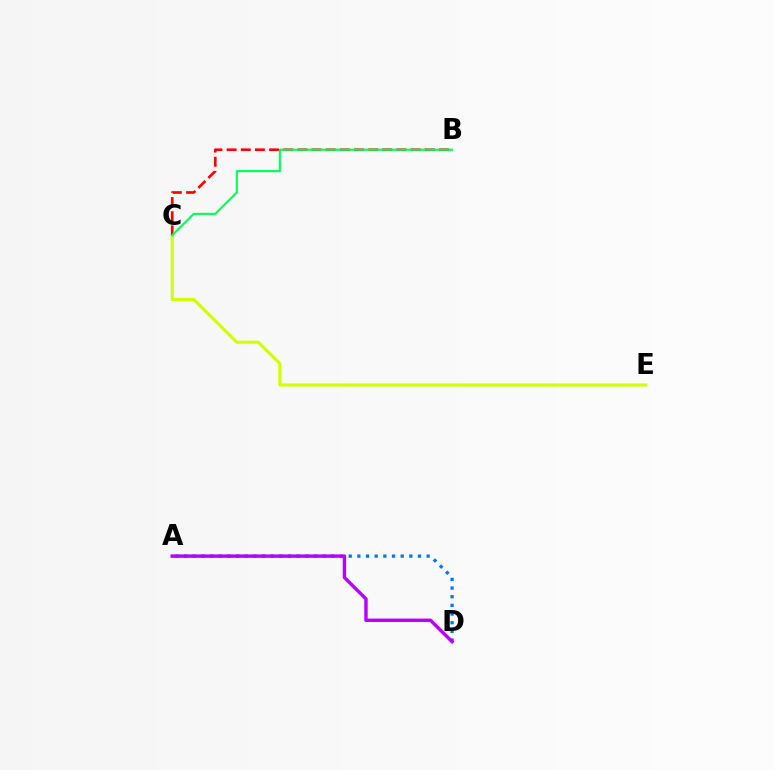{('A', 'D'): [{'color': '#0074ff', 'line_style': 'dotted', 'thickness': 2.35}, {'color': '#b900ff', 'line_style': 'solid', 'thickness': 2.46}], ('C', 'E'): [{'color': '#d1ff00', 'line_style': 'solid', 'thickness': 2.23}], ('B', 'C'): [{'color': '#ff0000', 'line_style': 'dashed', 'thickness': 1.92}, {'color': '#00ff5c', 'line_style': 'solid', 'thickness': 1.54}]}